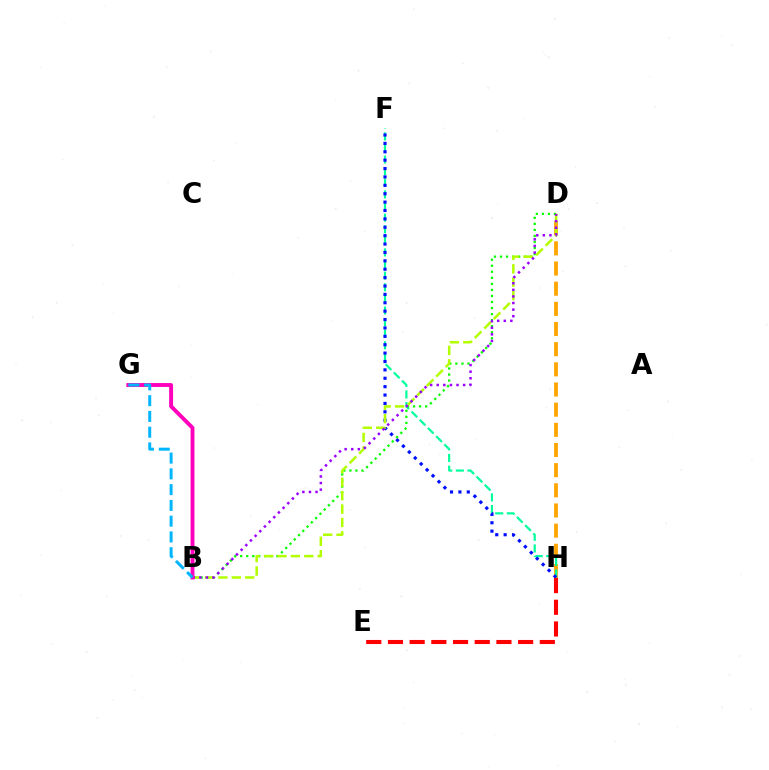{('D', 'H'): [{'color': '#ffa500', 'line_style': 'dashed', 'thickness': 2.74}], ('F', 'H'): [{'color': '#00ff9d', 'line_style': 'dashed', 'thickness': 1.58}, {'color': '#0010ff', 'line_style': 'dotted', 'thickness': 2.28}], ('B', 'D'): [{'color': '#08ff00', 'line_style': 'dotted', 'thickness': 1.64}, {'color': '#b3ff00', 'line_style': 'dashed', 'thickness': 1.82}, {'color': '#9b00ff', 'line_style': 'dotted', 'thickness': 1.79}], ('B', 'G'): [{'color': '#ff00bd', 'line_style': 'solid', 'thickness': 2.81}, {'color': '#00b5ff', 'line_style': 'dashed', 'thickness': 2.14}], ('E', 'H'): [{'color': '#ff0000', 'line_style': 'dashed', 'thickness': 2.95}]}